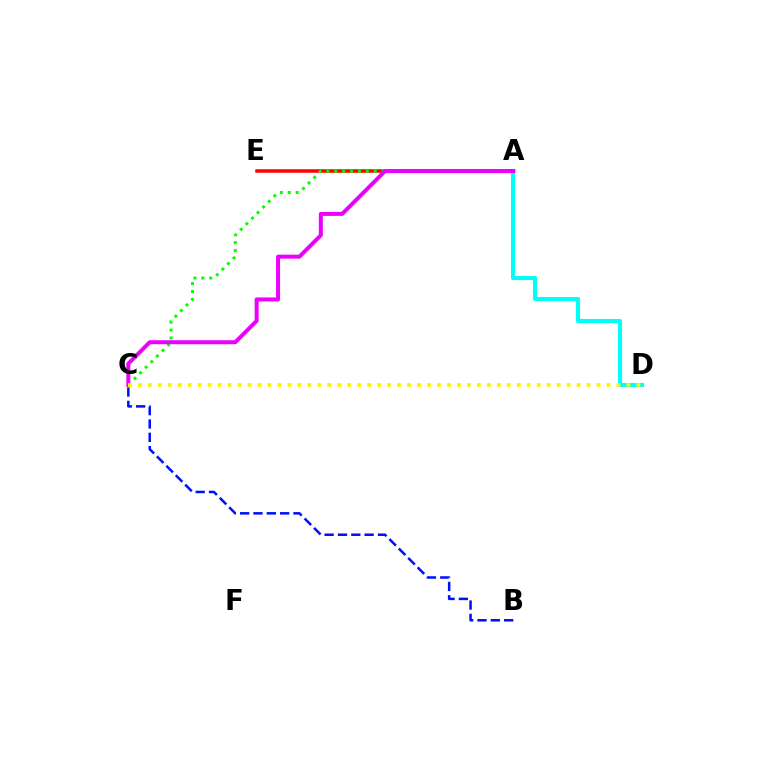{('A', 'D'): [{'color': '#00fff6', 'line_style': 'solid', 'thickness': 2.96}], ('A', 'E'): [{'color': '#ff0000', 'line_style': 'solid', 'thickness': 2.52}], ('A', 'C'): [{'color': '#08ff00', 'line_style': 'dotted', 'thickness': 2.15}, {'color': '#ee00ff', 'line_style': 'solid', 'thickness': 2.88}], ('C', 'D'): [{'color': '#fcf500', 'line_style': 'dotted', 'thickness': 2.71}], ('B', 'C'): [{'color': '#0010ff', 'line_style': 'dashed', 'thickness': 1.81}]}